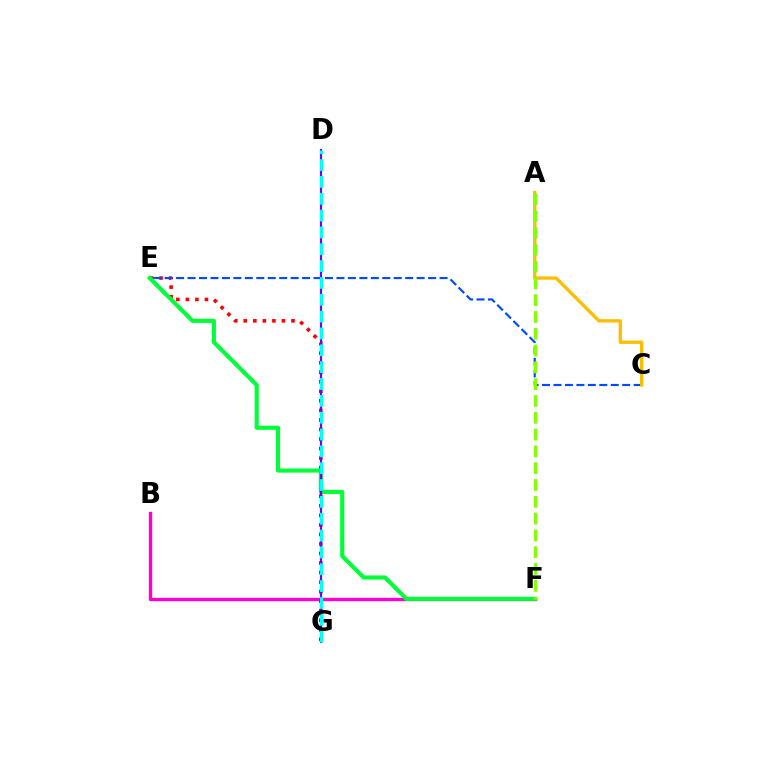{('B', 'F'): [{'color': '#ff00cf', 'line_style': 'solid', 'thickness': 2.44}], ('E', 'G'): [{'color': '#ff0000', 'line_style': 'dotted', 'thickness': 2.59}], ('C', 'E'): [{'color': '#004bff', 'line_style': 'dashed', 'thickness': 1.56}], ('A', 'C'): [{'color': '#ffbd00', 'line_style': 'solid', 'thickness': 2.38}], ('E', 'F'): [{'color': '#00ff39', 'line_style': 'solid', 'thickness': 2.96}], ('D', 'G'): [{'color': '#7200ff', 'line_style': 'solid', 'thickness': 1.56}, {'color': '#00fff6', 'line_style': 'dashed', 'thickness': 2.29}], ('A', 'F'): [{'color': '#84ff00', 'line_style': 'dashed', 'thickness': 2.28}]}